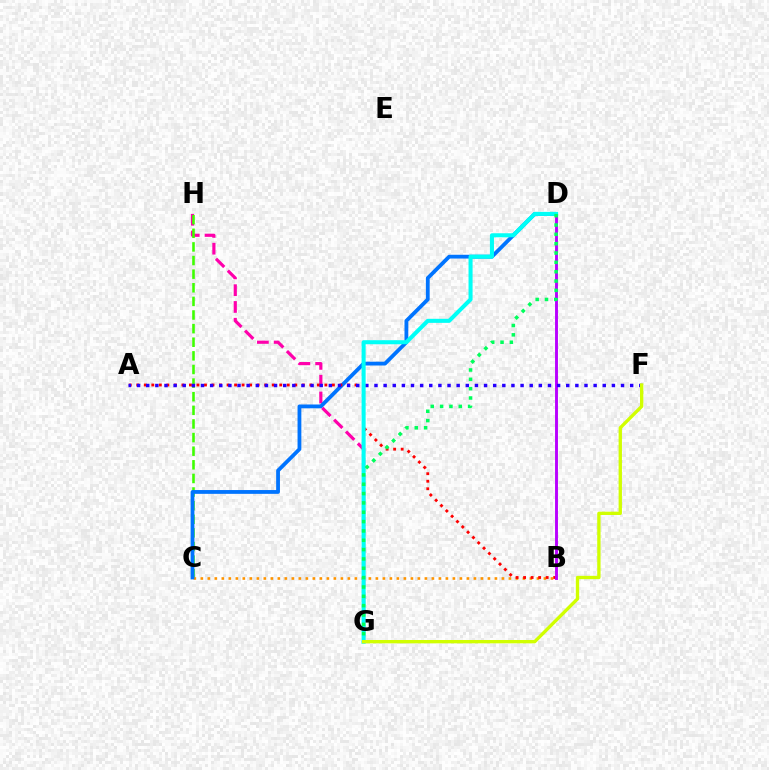{('G', 'H'): [{'color': '#ff00ac', 'line_style': 'dashed', 'thickness': 2.28}], ('C', 'H'): [{'color': '#3dff00', 'line_style': 'dashed', 'thickness': 1.85}], ('B', 'C'): [{'color': '#ff9400', 'line_style': 'dotted', 'thickness': 1.9}], ('C', 'D'): [{'color': '#0074ff', 'line_style': 'solid', 'thickness': 2.73}], ('A', 'B'): [{'color': '#ff0000', 'line_style': 'dotted', 'thickness': 2.04}], ('B', 'D'): [{'color': '#b900ff', 'line_style': 'solid', 'thickness': 2.09}], ('A', 'F'): [{'color': '#2500ff', 'line_style': 'dotted', 'thickness': 2.48}], ('D', 'G'): [{'color': '#00fff6', 'line_style': 'solid', 'thickness': 2.91}, {'color': '#00ff5c', 'line_style': 'dotted', 'thickness': 2.54}], ('F', 'G'): [{'color': '#d1ff00', 'line_style': 'solid', 'thickness': 2.4}]}